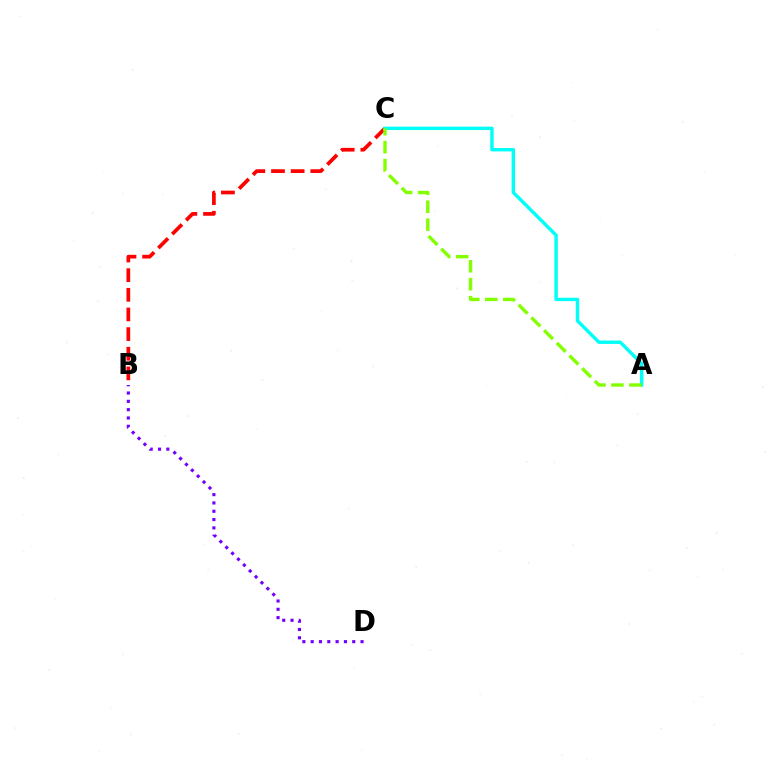{('B', 'C'): [{'color': '#ff0000', 'line_style': 'dashed', 'thickness': 2.67}], ('A', 'C'): [{'color': '#00fff6', 'line_style': 'solid', 'thickness': 2.45}, {'color': '#84ff00', 'line_style': 'dashed', 'thickness': 2.44}], ('B', 'D'): [{'color': '#7200ff', 'line_style': 'dotted', 'thickness': 2.26}]}